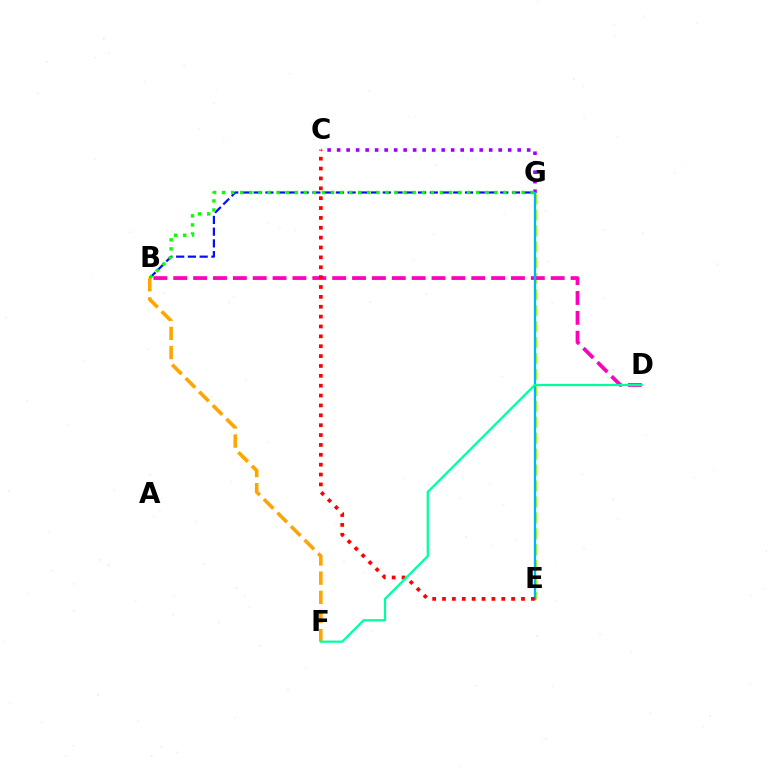{('E', 'G'): [{'color': '#b3ff00', 'line_style': 'dashed', 'thickness': 2.17}, {'color': '#00b5ff', 'line_style': 'solid', 'thickness': 1.65}], ('B', 'D'): [{'color': '#ff00bd', 'line_style': 'dashed', 'thickness': 2.7}], ('C', 'G'): [{'color': '#9b00ff', 'line_style': 'dotted', 'thickness': 2.58}], ('B', 'G'): [{'color': '#0010ff', 'line_style': 'dashed', 'thickness': 1.59}, {'color': '#08ff00', 'line_style': 'dotted', 'thickness': 2.47}], ('C', 'E'): [{'color': '#ff0000', 'line_style': 'dotted', 'thickness': 2.68}], ('B', 'F'): [{'color': '#ffa500', 'line_style': 'dashed', 'thickness': 2.6}], ('D', 'F'): [{'color': '#00ff9d', 'line_style': 'solid', 'thickness': 1.6}]}